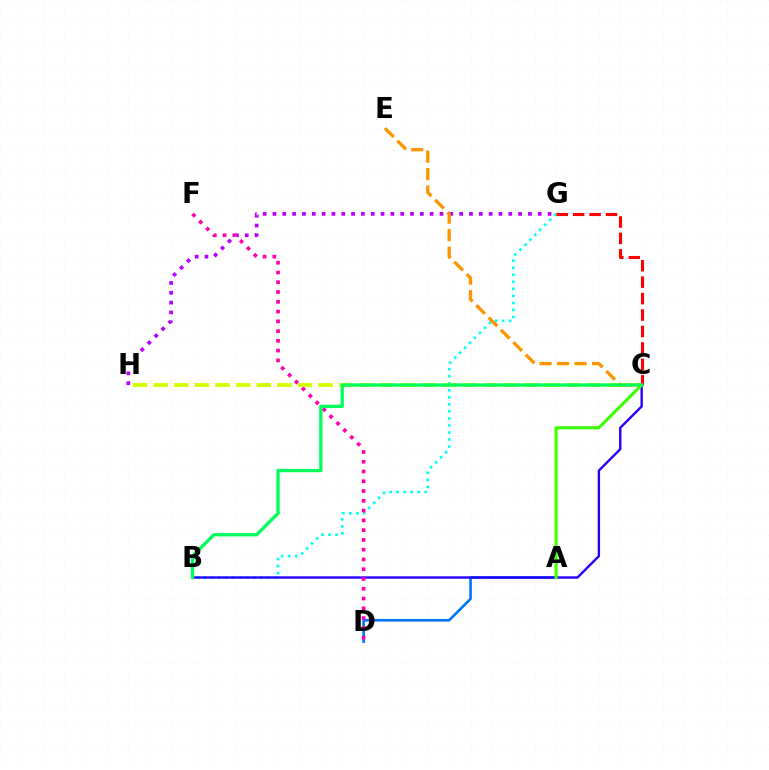{('A', 'D'): [{'color': '#0074ff', 'line_style': 'solid', 'thickness': 1.87}], ('B', 'G'): [{'color': '#00fff6', 'line_style': 'dotted', 'thickness': 1.91}], ('G', 'H'): [{'color': '#b900ff', 'line_style': 'dotted', 'thickness': 2.67}], ('B', 'C'): [{'color': '#2500ff', 'line_style': 'solid', 'thickness': 1.71}, {'color': '#00ff5c', 'line_style': 'solid', 'thickness': 2.39}], ('A', 'C'): [{'color': '#3dff00', 'line_style': 'solid', 'thickness': 2.24}], ('D', 'F'): [{'color': '#ff00ac', 'line_style': 'dotted', 'thickness': 2.65}], ('C', 'H'): [{'color': '#d1ff00', 'line_style': 'dashed', 'thickness': 2.8}], ('C', 'E'): [{'color': '#ff9400', 'line_style': 'dashed', 'thickness': 2.37}], ('C', 'G'): [{'color': '#ff0000', 'line_style': 'dashed', 'thickness': 2.23}]}